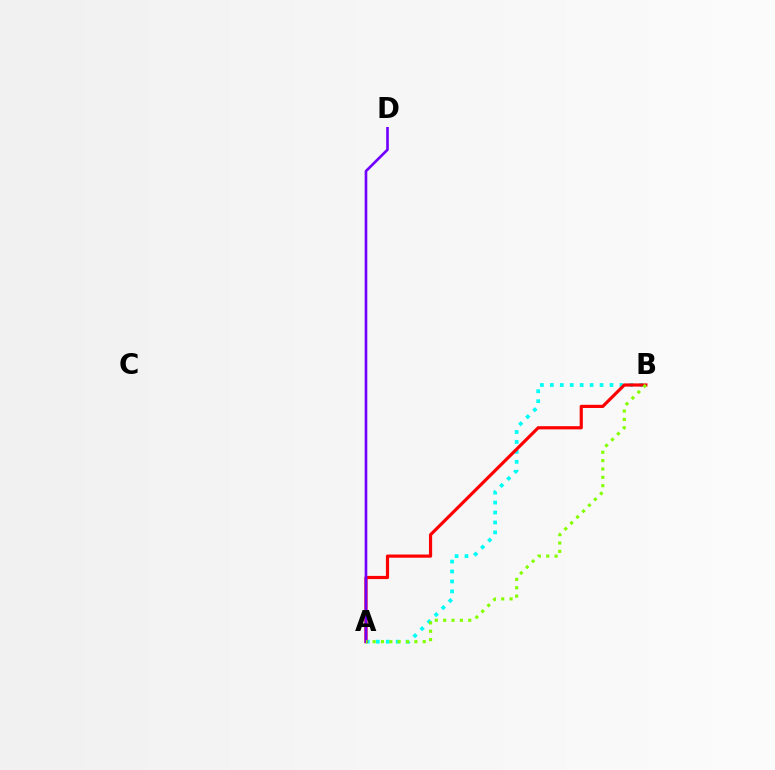{('A', 'B'): [{'color': '#00fff6', 'line_style': 'dotted', 'thickness': 2.7}, {'color': '#ff0000', 'line_style': 'solid', 'thickness': 2.29}, {'color': '#84ff00', 'line_style': 'dotted', 'thickness': 2.27}], ('A', 'D'): [{'color': '#7200ff', 'line_style': 'solid', 'thickness': 1.91}]}